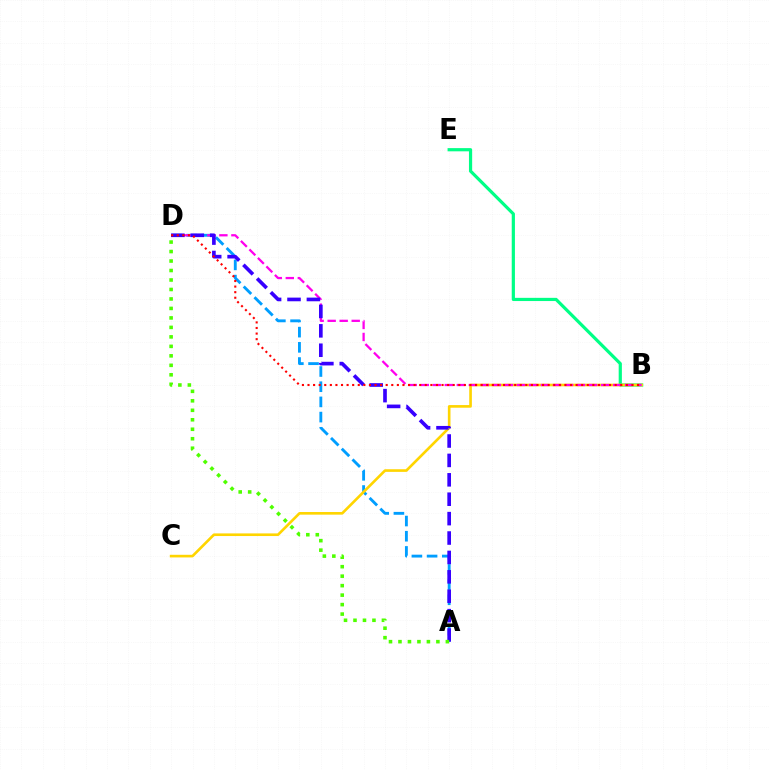{('B', 'E'): [{'color': '#00ff86', 'line_style': 'solid', 'thickness': 2.3}], ('A', 'D'): [{'color': '#009eff', 'line_style': 'dashed', 'thickness': 2.06}, {'color': '#3700ff', 'line_style': 'dashed', 'thickness': 2.64}, {'color': '#4fff00', 'line_style': 'dotted', 'thickness': 2.58}], ('B', 'C'): [{'color': '#ffd500', 'line_style': 'solid', 'thickness': 1.9}], ('B', 'D'): [{'color': '#ff00ed', 'line_style': 'dashed', 'thickness': 1.63}, {'color': '#ff0000', 'line_style': 'dotted', 'thickness': 1.52}]}